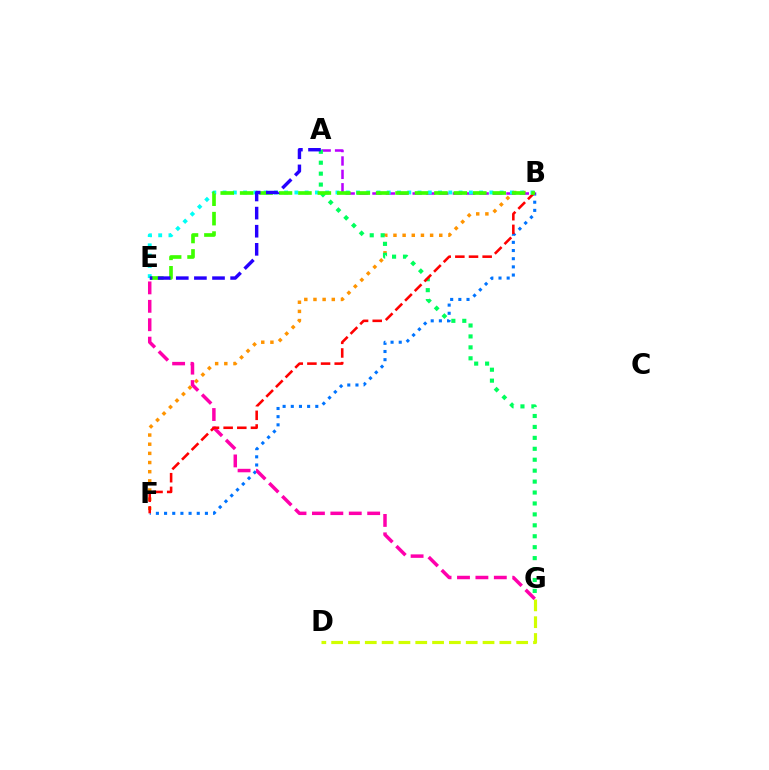{('B', 'F'): [{'color': '#0074ff', 'line_style': 'dotted', 'thickness': 2.22}, {'color': '#ff9400', 'line_style': 'dotted', 'thickness': 2.49}, {'color': '#ff0000', 'line_style': 'dashed', 'thickness': 1.85}], ('D', 'G'): [{'color': '#d1ff00', 'line_style': 'dashed', 'thickness': 2.29}], ('E', 'G'): [{'color': '#ff00ac', 'line_style': 'dashed', 'thickness': 2.5}], ('A', 'B'): [{'color': '#b900ff', 'line_style': 'dashed', 'thickness': 1.82}], ('A', 'G'): [{'color': '#00ff5c', 'line_style': 'dotted', 'thickness': 2.97}], ('B', 'E'): [{'color': '#00fff6', 'line_style': 'dotted', 'thickness': 2.79}, {'color': '#3dff00', 'line_style': 'dashed', 'thickness': 2.64}], ('A', 'E'): [{'color': '#2500ff', 'line_style': 'dashed', 'thickness': 2.46}]}